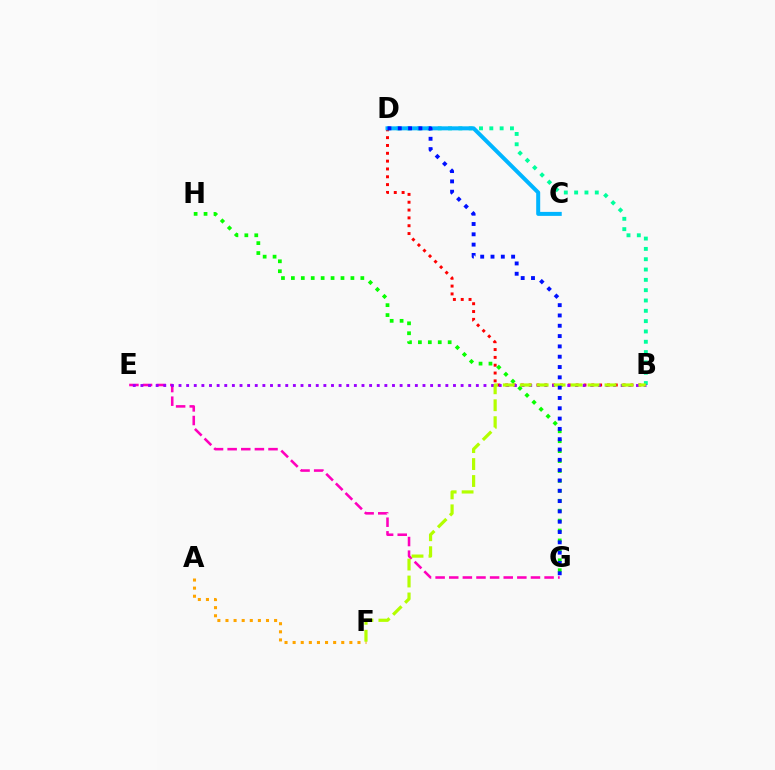{('A', 'F'): [{'color': '#ffa500', 'line_style': 'dotted', 'thickness': 2.2}], ('G', 'H'): [{'color': '#08ff00', 'line_style': 'dotted', 'thickness': 2.7}], ('B', 'D'): [{'color': '#00ff9d', 'line_style': 'dotted', 'thickness': 2.8}, {'color': '#ff0000', 'line_style': 'dotted', 'thickness': 2.13}], ('E', 'G'): [{'color': '#ff00bd', 'line_style': 'dashed', 'thickness': 1.85}], ('C', 'D'): [{'color': '#00b5ff', 'line_style': 'solid', 'thickness': 2.88}], ('B', 'E'): [{'color': '#9b00ff', 'line_style': 'dotted', 'thickness': 2.07}], ('B', 'F'): [{'color': '#b3ff00', 'line_style': 'dashed', 'thickness': 2.3}], ('D', 'G'): [{'color': '#0010ff', 'line_style': 'dotted', 'thickness': 2.8}]}